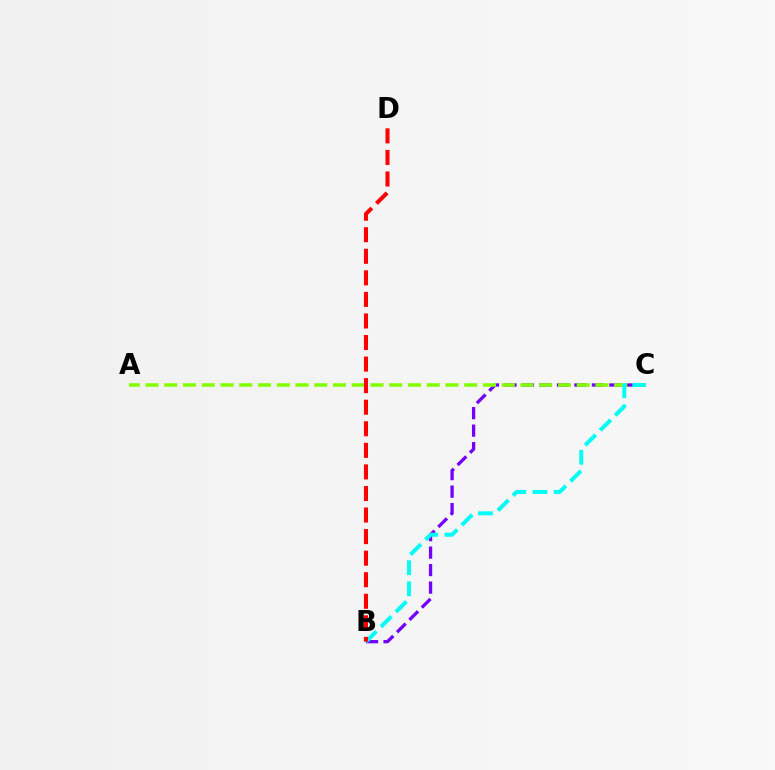{('B', 'C'): [{'color': '#7200ff', 'line_style': 'dashed', 'thickness': 2.38}, {'color': '#00fff6', 'line_style': 'dashed', 'thickness': 2.87}], ('A', 'C'): [{'color': '#84ff00', 'line_style': 'dashed', 'thickness': 2.55}], ('B', 'D'): [{'color': '#ff0000', 'line_style': 'dashed', 'thickness': 2.93}]}